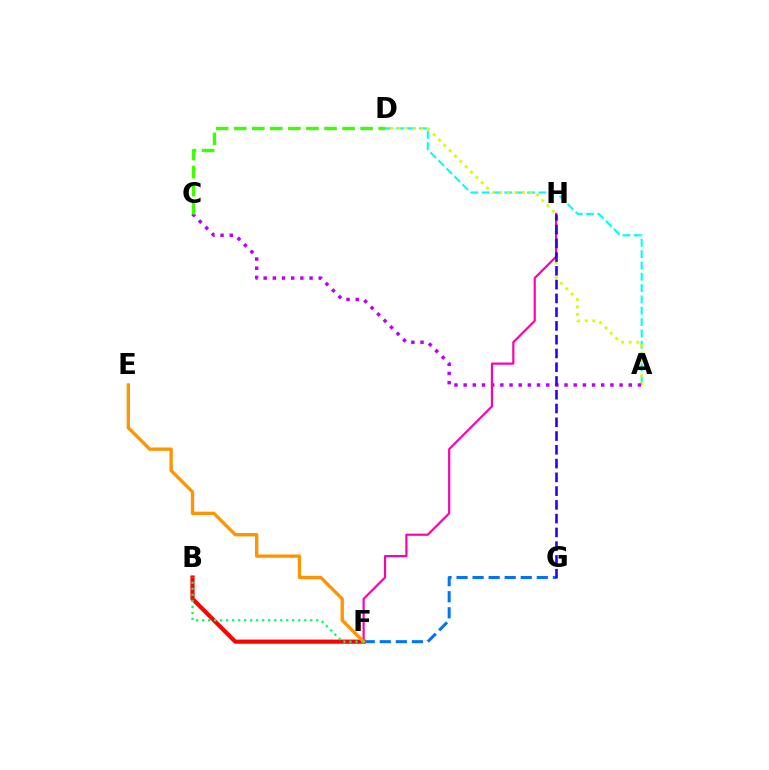{('F', 'G'): [{'color': '#0074ff', 'line_style': 'dashed', 'thickness': 2.18}], ('A', 'D'): [{'color': '#00fff6', 'line_style': 'dashed', 'thickness': 1.54}, {'color': '#d1ff00', 'line_style': 'dotted', 'thickness': 2.05}], ('B', 'F'): [{'color': '#ff0000', 'line_style': 'solid', 'thickness': 2.98}, {'color': '#00ff5c', 'line_style': 'dotted', 'thickness': 1.63}], ('A', 'C'): [{'color': '#b900ff', 'line_style': 'dotted', 'thickness': 2.49}], ('F', 'H'): [{'color': '#ff00ac', 'line_style': 'solid', 'thickness': 1.58}], ('C', 'D'): [{'color': '#3dff00', 'line_style': 'dashed', 'thickness': 2.45}], ('G', 'H'): [{'color': '#2500ff', 'line_style': 'dashed', 'thickness': 1.87}], ('E', 'F'): [{'color': '#ff9400', 'line_style': 'solid', 'thickness': 2.4}]}